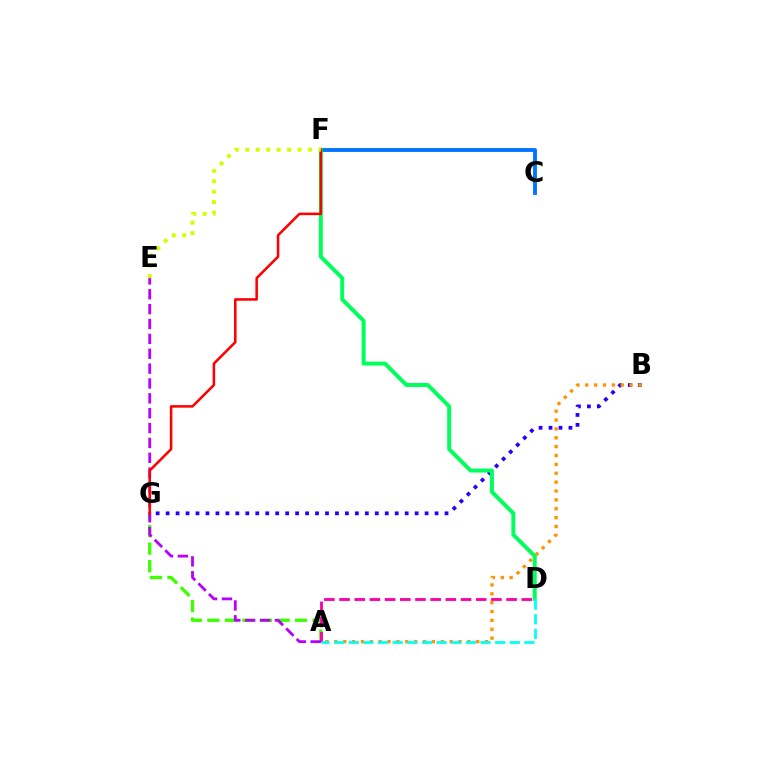{('A', 'G'): [{'color': '#3dff00', 'line_style': 'dashed', 'thickness': 2.38}], ('C', 'F'): [{'color': '#0074ff', 'line_style': 'solid', 'thickness': 2.78}], ('A', 'D'): [{'color': '#ff00ac', 'line_style': 'dashed', 'thickness': 2.06}, {'color': '#00fff6', 'line_style': 'dashed', 'thickness': 1.99}], ('B', 'G'): [{'color': '#2500ff', 'line_style': 'dotted', 'thickness': 2.71}], ('A', 'B'): [{'color': '#ff9400', 'line_style': 'dotted', 'thickness': 2.41}], ('A', 'E'): [{'color': '#b900ff', 'line_style': 'dashed', 'thickness': 2.02}], ('D', 'F'): [{'color': '#00ff5c', 'line_style': 'solid', 'thickness': 2.85}], ('F', 'G'): [{'color': '#ff0000', 'line_style': 'solid', 'thickness': 1.83}], ('E', 'F'): [{'color': '#d1ff00', 'line_style': 'dotted', 'thickness': 2.84}]}